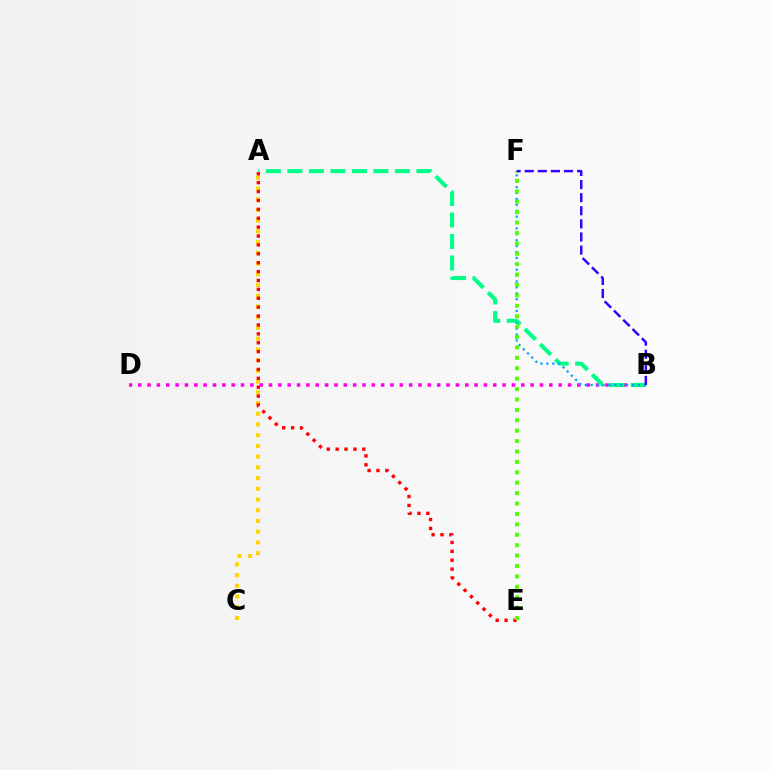{('A', 'C'): [{'color': '#ffd500', 'line_style': 'dotted', 'thickness': 2.91}], ('B', 'D'): [{'color': '#ff00ed', 'line_style': 'dotted', 'thickness': 2.54}], ('A', 'B'): [{'color': '#00ff86', 'line_style': 'dashed', 'thickness': 2.92}], ('B', 'F'): [{'color': '#009eff', 'line_style': 'dotted', 'thickness': 1.6}, {'color': '#3700ff', 'line_style': 'dashed', 'thickness': 1.78}], ('A', 'E'): [{'color': '#ff0000', 'line_style': 'dotted', 'thickness': 2.42}], ('E', 'F'): [{'color': '#4fff00', 'line_style': 'dotted', 'thickness': 2.83}]}